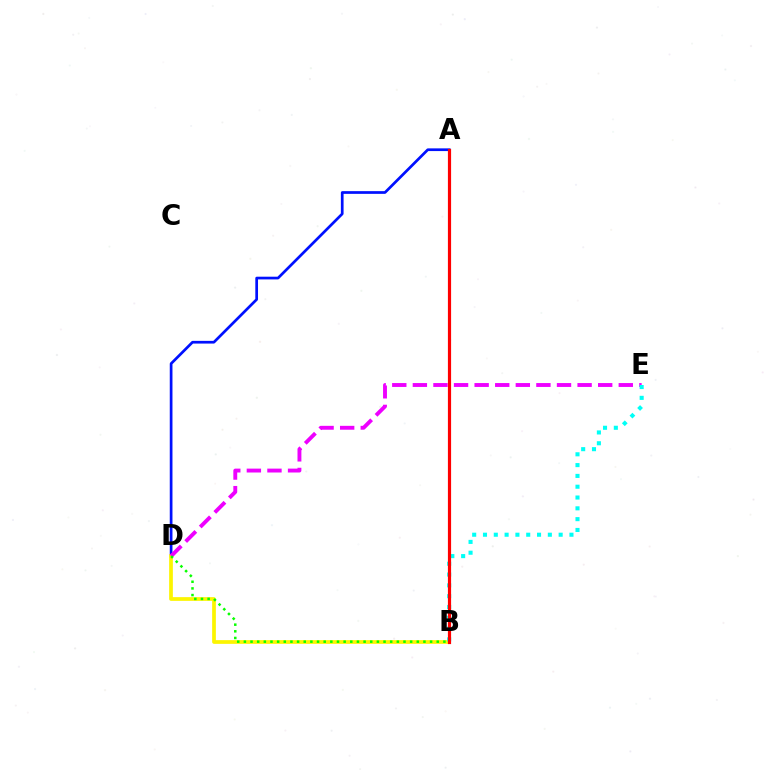{('A', 'D'): [{'color': '#0010ff', 'line_style': 'solid', 'thickness': 1.95}], ('B', 'D'): [{'color': '#fcf500', 'line_style': 'solid', 'thickness': 2.68}, {'color': '#08ff00', 'line_style': 'dotted', 'thickness': 1.81}], ('D', 'E'): [{'color': '#ee00ff', 'line_style': 'dashed', 'thickness': 2.8}], ('B', 'E'): [{'color': '#00fff6', 'line_style': 'dotted', 'thickness': 2.94}], ('A', 'B'): [{'color': '#ff0000', 'line_style': 'solid', 'thickness': 2.29}]}